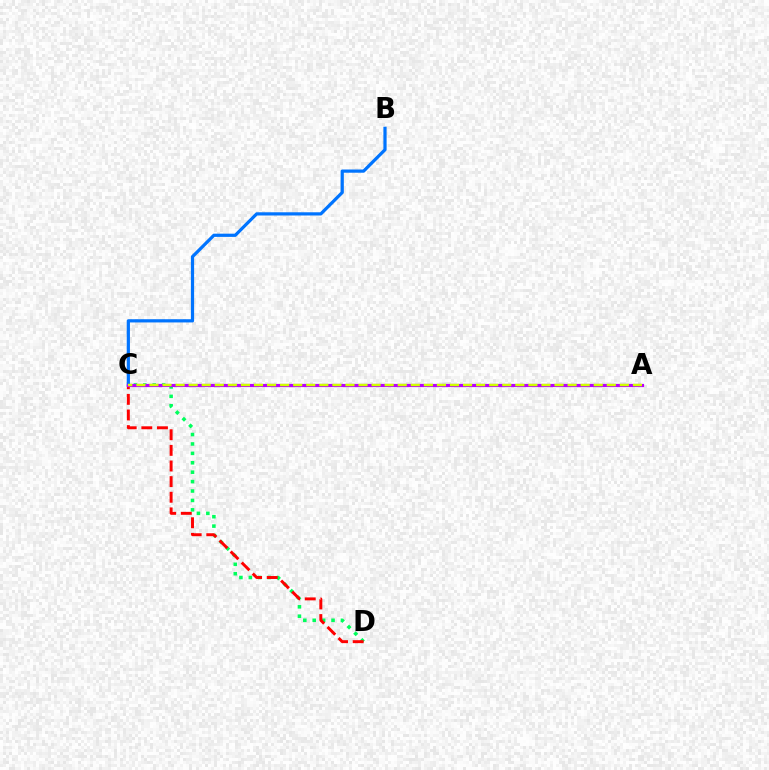{('C', 'D'): [{'color': '#00ff5c', 'line_style': 'dotted', 'thickness': 2.56}, {'color': '#ff0000', 'line_style': 'dashed', 'thickness': 2.12}], ('B', 'C'): [{'color': '#0074ff', 'line_style': 'solid', 'thickness': 2.31}], ('A', 'C'): [{'color': '#b900ff', 'line_style': 'solid', 'thickness': 2.29}, {'color': '#d1ff00', 'line_style': 'dashed', 'thickness': 1.78}]}